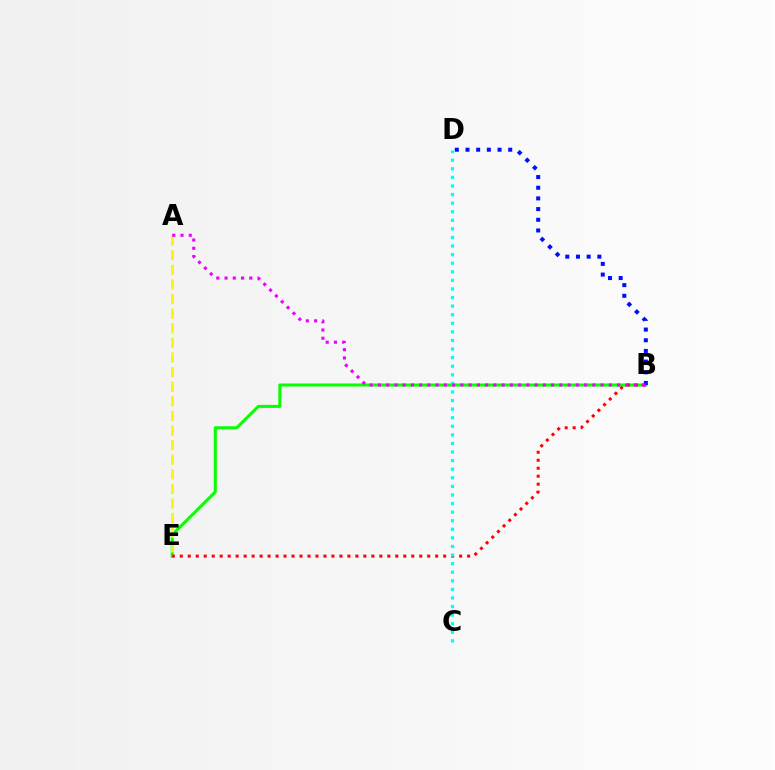{('B', 'E'): [{'color': '#08ff00', 'line_style': 'solid', 'thickness': 2.2}, {'color': '#ff0000', 'line_style': 'dotted', 'thickness': 2.17}], ('A', 'E'): [{'color': '#fcf500', 'line_style': 'dashed', 'thickness': 1.98}], ('B', 'D'): [{'color': '#0010ff', 'line_style': 'dotted', 'thickness': 2.9}], ('C', 'D'): [{'color': '#00fff6', 'line_style': 'dotted', 'thickness': 2.33}], ('A', 'B'): [{'color': '#ee00ff', 'line_style': 'dotted', 'thickness': 2.24}]}